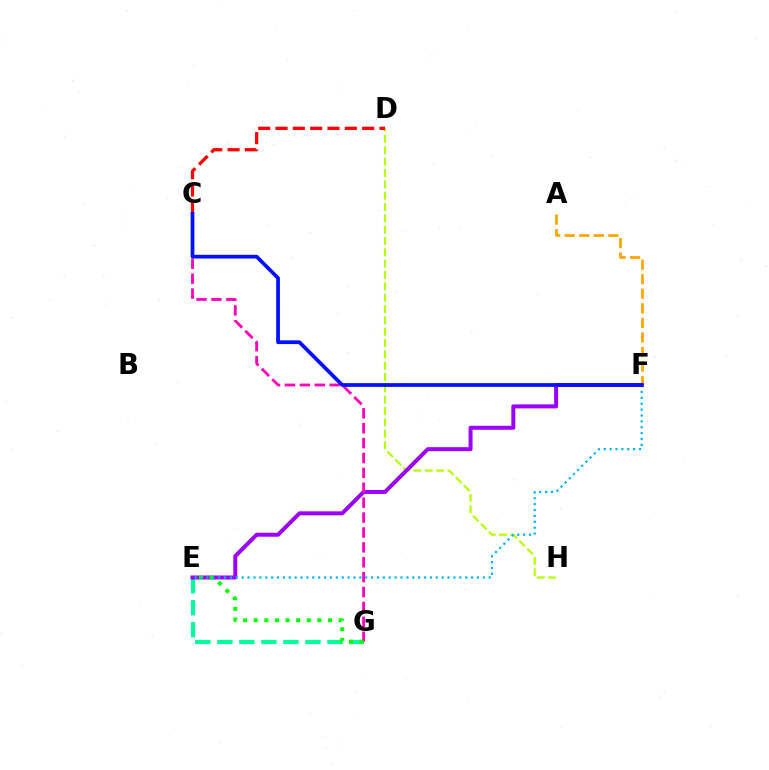{('A', 'F'): [{'color': '#ffa500', 'line_style': 'dashed', 'thickness': 1.98}], ('D', 'H'): [{'color': '#b3ff00', 'line_style': 'dashed', 'thickness': 1.54}], ('E', 'G'): [{'color': '#00ff9d', 'line_style': 'dashed', 'thickness': 2.99}, {'color': '#08ff00', 'line_style': 'dotted', 'thickness': 2.88}], ('E', 'F'): [{'color': '#9b00ff', 'line_style': 'solid', 'thickness': 2.87}, {'color': '#00b5ff', 'line_style': 'dotted', 'thickness': 1.6}], ('C', 'G'): [{'color': '#ff00bd', 'line_style': 'dashed', 'thickness': 2.02}], ('C', 'D'): [{'color': '#ff0000', 'line_style': 'dashed', 'thickness': 2.35}], ('C', 'F'): [{'color': '#0010ff', 'line_style': 'solid', 'thickness': 2.69}]}